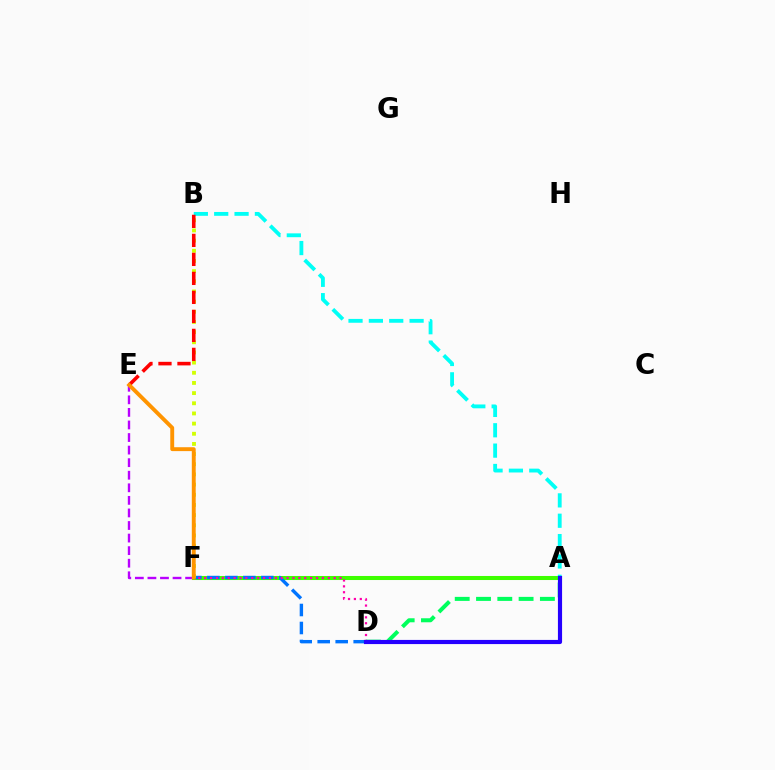{('A', 'F'): [{'color': '#3dff00', 'line_style': 'solid', 'thickness': 2.91}], ('D', 'F'): [{'color': '#0074ff', 'line_style': 'dashed', 'thickness': 2.44}, {'color': '#ff00ac', 'line_style': 'dotted', 'thickness': 1.6}], ('A', 'D'): [{'color': '#00ff5c', 'line_style': 'dashed', 'thickness': 2.89}, {'color': '#2500ff', 'line_style': 'solid', 'thickness': 2.99}], ('A', 'B'): [{'color': '#00fff6', 'line_style': 'dashed', 'thickness': 2.77}], ('E', 'F'): [{'color': '#b900ff', 'line_style': 'dashed', 'thickness': 1.71}, {'color': '#ff9400', 'line_style': 'solid', 'thickness': 2.8}], ('B', 'F'): [{'color': '#d1ff00', 'line_style': 'dotted', 'thickness': 2.76}], ('B', 'E'): [{'color': '#ff0000', 'line_style': 'dashed', 'thickness': 2.58}]}